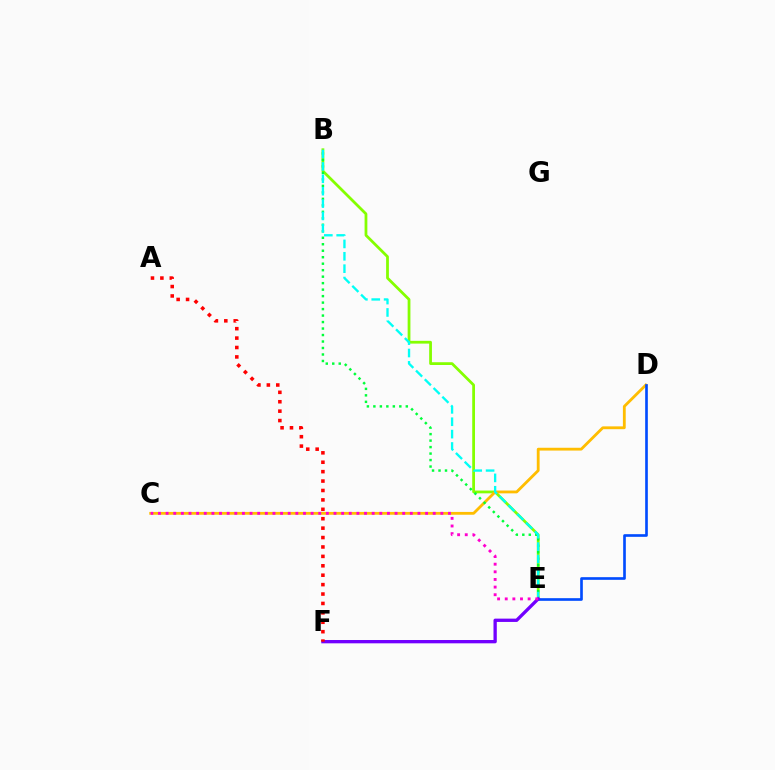{('B', 'E'): [{'color': '#84ff00', 'line_style': 'solid', 'thickness': 1.99}, {'color': '#00ff39', 'line_style': 'dotted', 'thickness': 1.76}, {'color': '#00fff6', 'line_style': 'dashed', 'thickness': 1.68}], ('C', 'D'): [{'color': '#ffbd00', 'line_style': 'solid', 'thickness': 2.03}], ('D', 'E'): [{'color': '#004bff', 'line_style': 'solid', 'thickness': 1.91}], ('E', 'F'): [{'color': '#7200ff', 'line_style': 'solid', 'thickness': 2.38}], ('C', 'E'): [{'color': '#ff00cf', 'line_style': 'dotted', 'thickness': 2.07}], ('A', 'F'): [{'color': '#ff0000', 'line_style': 'dotted', 'thickness': 2.56}]}